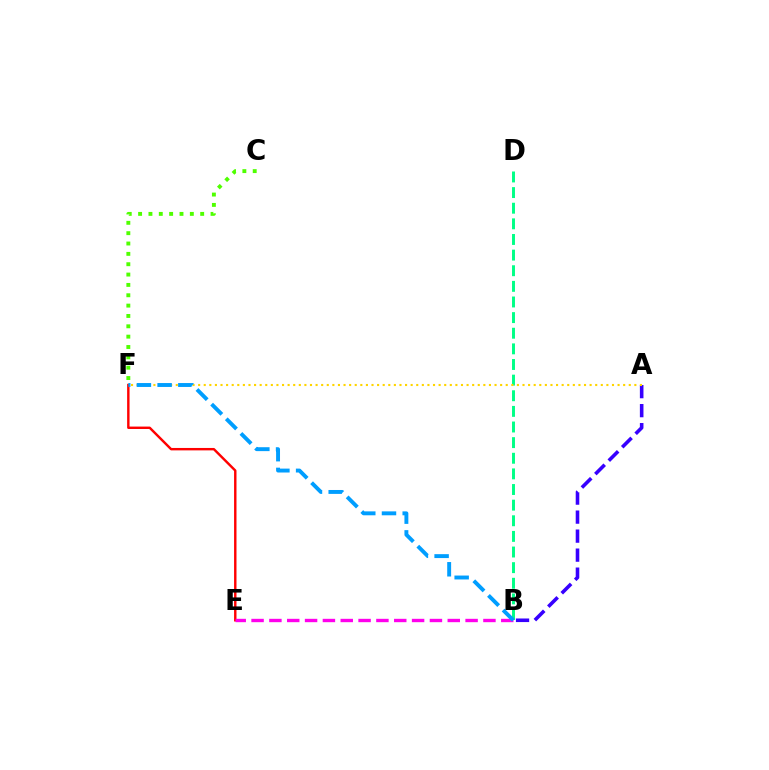{('C', 'F'): [{'color': '#4fff00', 'line_style': 'dotted', 'thickness': 2.81}], ('E', 'F'): [{'color': '#ff0000', 'line_style': 'solid', 'thickness': 1.74}], ('A', 'B'): [{'color': '#3700ff', 'line_style': 'dashed', 'thickness': 2.58}], ('B', 'D'): [{'color': '#00ff86', 'line_style': 'dashed', 'thickness': 2.12}], ('B', 'E'): [{'color': '#ff00ed', 'line_style': 'dashed', 'thickness': 2.42}], ('A', 'F'): [{'color': '#ffd500', 'line_style': 'dotted', 'thickness': 1.52}], ('B', 'F'): [{'color': '#009eff', 'line_style': 'dashed', 'thickness': 2.81}]}